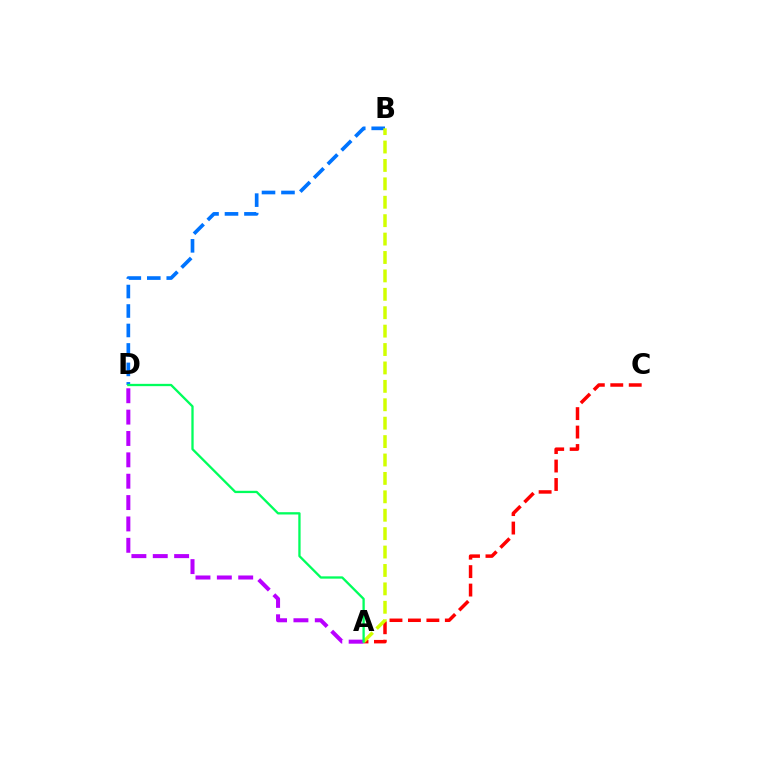{('B', 'D'): [{'color': '#0074ff', 'line_style': 'dashed', 'thickness': 2.64}], ('A', 'C'): [{'color': '#ff0000', 'line_style': 'dashed', 'thickness': 2.51}], ('A', 'B'): [{'color': '#d1ff00', 'line_style': 'dashed', 'thickness': 2.5}], ('A', 'D'): [{'color': '#b900ff', 'line_style': 'dashed', 'thickness': 2.9}, {'color': '#00ff5c', 'line_style': 'solid', 'thickness': 1.66}]}